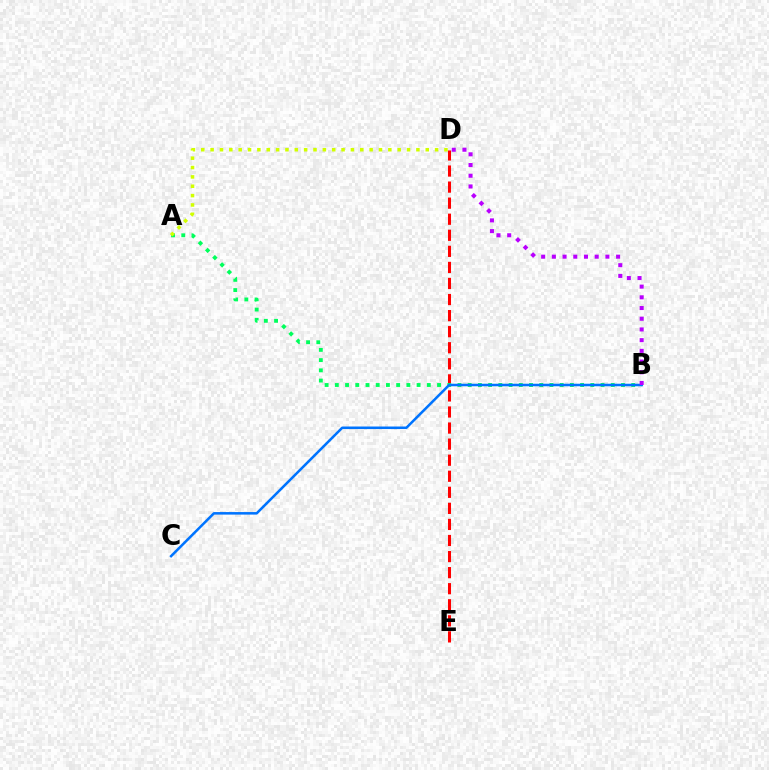{('D', 'E'): [{'color': '#ff0000', 'line_style': 'dashed', 'thickness': 2.18}], ('A', 'B'): [{'color': '#00ff5c', 'line_style': 'dotted', 'thickness': 2.78}], ('B', 'C'): [{'color': '#0074ff', 'line_style': 'solid', 'thickness': 1.83}], ('B', 'D'): [{'color': '#b900ff', 'line_style': 'dotted', 'thickness': 2.91}], ('A', 'D'): [{'color': '#d1ff00', 'line_style': 'dotted', 'thickness': 2.54}]}